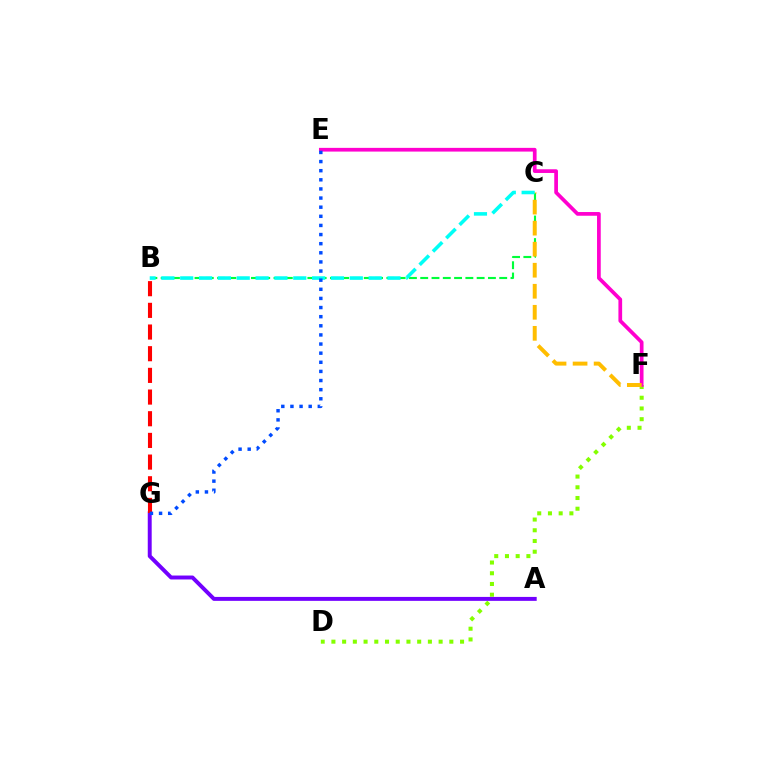{('B', 'C'): [{'color': '#00ff39', 'line_style': 'dashed', 'thickness': 1.53}, {'color': '#00fff6', 'line_style': 'dashed', 'thickness': 2.56}], ('D', 'F'): [{'color': '#84ff00', 'line_style': 'dotted', 'thickness': 2.91}], ('E', 'F'): [{'color': '#ff00cf', 'line_style': 'solid', 'thickness': 2.68}], ('A', 'G'): [{'color': '#7200ff', 'line_style': 'solid', 'thickness': 2.84}], ('C', 'F'): [{'color': '#ffbd00', 'line_style': 'dashed', 'thickness': 2.86}], ('B', 'G'): [{'color': '#ff0000', 'line_style': 'dashed', 'thickness': 2.94}], ('E', 'G'): [{'color': '#004bff', 'line_style': 'dotted', 'thickness': 2.48}]}